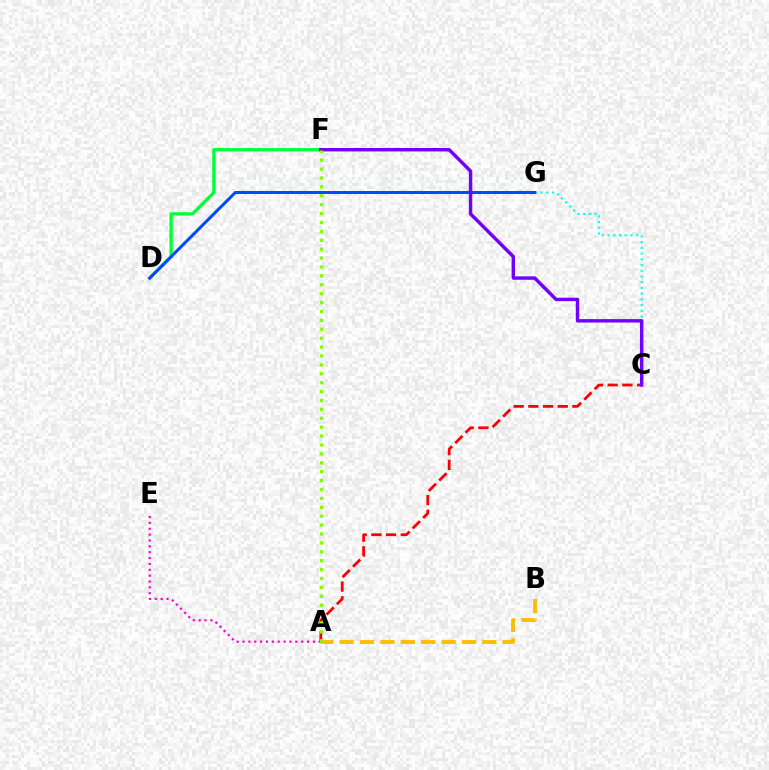{('A', 'C'): [{'color': '#ff0000', 'line_style': 'dashed', 'thickness': 2.0}], ('D', 'F'): [{'color': '#00ff39', 'line_style': 'solid', 'thickness': 2.36}], ('C', 'G'): [{'color': '#00fff6', 'line_style': 'dotted', 'thickness': 1.55}], ('A', 'E'): [{'color': '#ff00cf', 'line_style': 'dotted', 'thickness': 1.59}], ('D', 'G'): [{'color': '#004bff', 'line_style': 'solid', 'thickness': 2.17}], ('A', 'B'): [{'color': '#ffbd00', 'line_style': 'dashed', 'thickness': 2.77}], ('C', 'F'): [{'color': '#7200ff', 'line_style': 'solid', 'thickness': 2.47}], ('A', 'F'): [{'color': '#84ff00', 'line_style': 'dotted', 'thickness': 2.42}]}